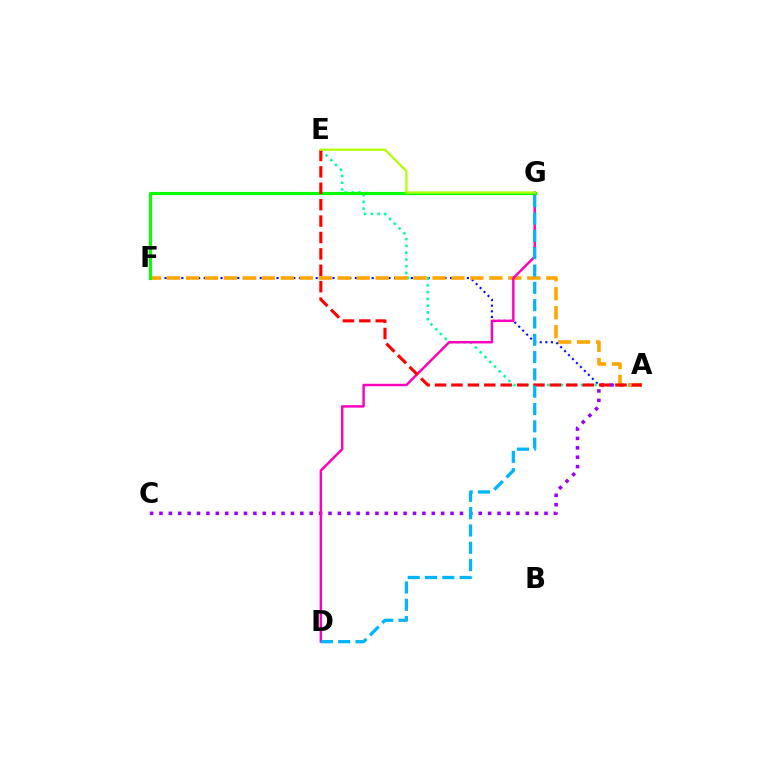{('A', 'F'): [{'color': '#0010ff', 'line_style': 'dotted', 'thickness': 1.52}, {'color': '#ffa500', 'line_style': 'dashed', 'thickness': 2.58}], ('A', 'E'): [{'color': '#00ff9d', 'line_style': 'dotted', 'thickness': 1.84}, {'color': '#ff0000', 'line_style': 'dashed', 'thickness': 2.23}], ('A', 'C'): [{'color': '#9b00ff', 'line_style': 'dotted', 'thickness': 2.55}], ('D', 'G'): [{'color': '#ff00bd', 'line_style': 'solid', 'thickness': 1.76}, {'color': '#00b5ff', 'line_style': 'dashed', 'thickness': 2.35}], ('F', 'G'): [{'color': '#08ff00', 'line_style': 'solid', 'thickness': 2.26}], ('E', 'G'): [{'color': '#b3ff00', 'line_style': 'solid', 'thickness': 1.61}]}